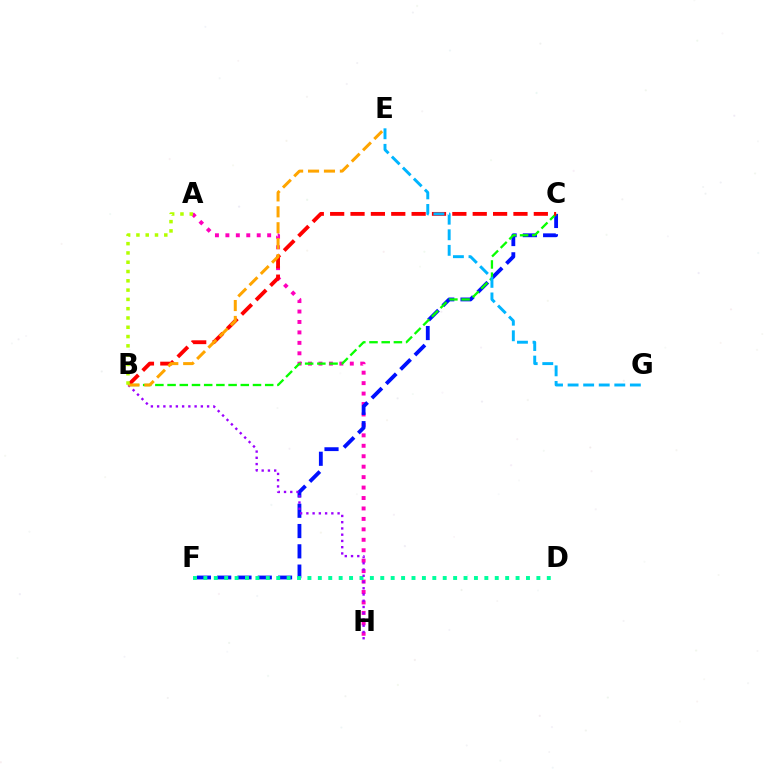{('A', 'H'): [{'color': '#ff00bd', 'line_style': 'dotted', 'thickness': 2.84}], ('C', 'F'): [{'color': '#0010ff', 'line_style': 'dashed', 'thickness': 2.76}], ('D', 'F'): [{'color': '#00ff9d', 'line_style': 'dotted', 'thickness': 2.83}], ('B', 'H'): [{'color': '#9b00ff', 'line_style': 'dotted', 'thickness': 1.7}], ('B', 'C'): [{'color': '#08ff00', 'line_style': 'dashed', 'thickness': 1.66}, {'color': '#ff0000', 'line_style': 'dashed', 'thickness': 2.77}], ('B', 'E'): [{'color': '#ffa500', 'line_style': 'dashed', 'thickness': 2.16}], ('E', 'G'): [{'color': '#00b5ff', 'line_style': 'dashed', 'thickness': 2.11}], ('A', 'B'): [{'color': '#b3ff00', 'line_style': 'dotted', 'thickness': 2.52}]}